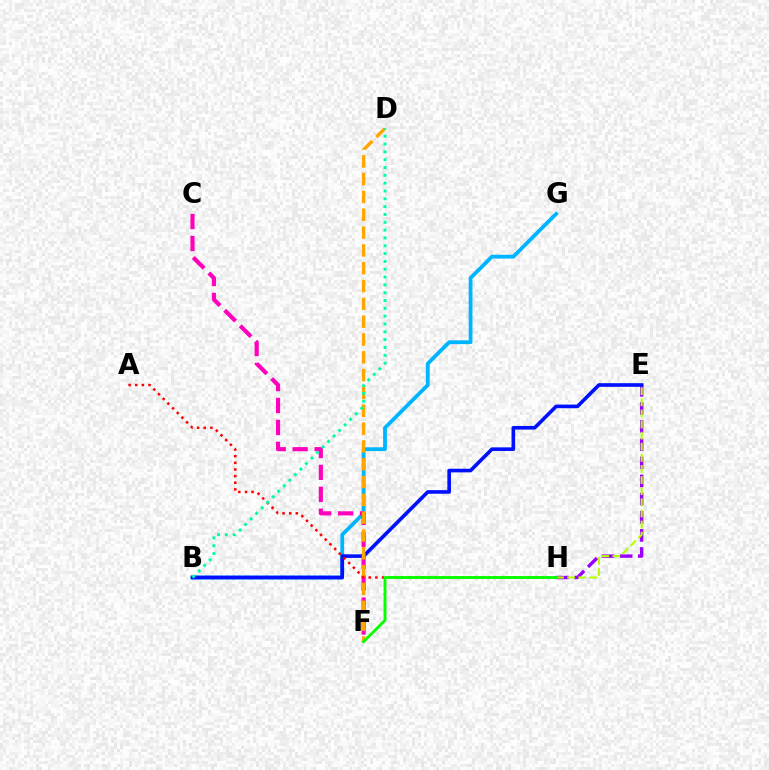{('B', 'G'): [{'color': '#00b5ff', 'line_style': 'solid', 'thickness': 2.73}], ('E', 'H'): [{'color': '#9b00ff', 'line_style': 'dashed', 'thickness': 2.46}, {'color': '#b3ff00', 'line_style': 'dashed', 'thickness': 1.51}], ('B', 'E'): [{'color': '#0010ff', 'line_style': 'solid', 'thickness': 2.61}], ('C', 'F'): [{'color': '#ff00bd', 'line_style': 'dashed', 'thickness': 2.98}], ('D', 'F'): [{'color': '#ffa500', 'line_style': 'dashed', 'thickness': 2.42}], ('A', 'H'): [{'color': '#ff0000', 'line_style': 'dotted', 'thickness': 1.8}], ('F', 'H'): [{'color': '#08ff00', 'line_style': 'solid', 'thickness': 2.08}], ('B', 'D'): [{'color': '#00ff9d', 'line_style': 'dotted', 'thickness': 2.13}]}